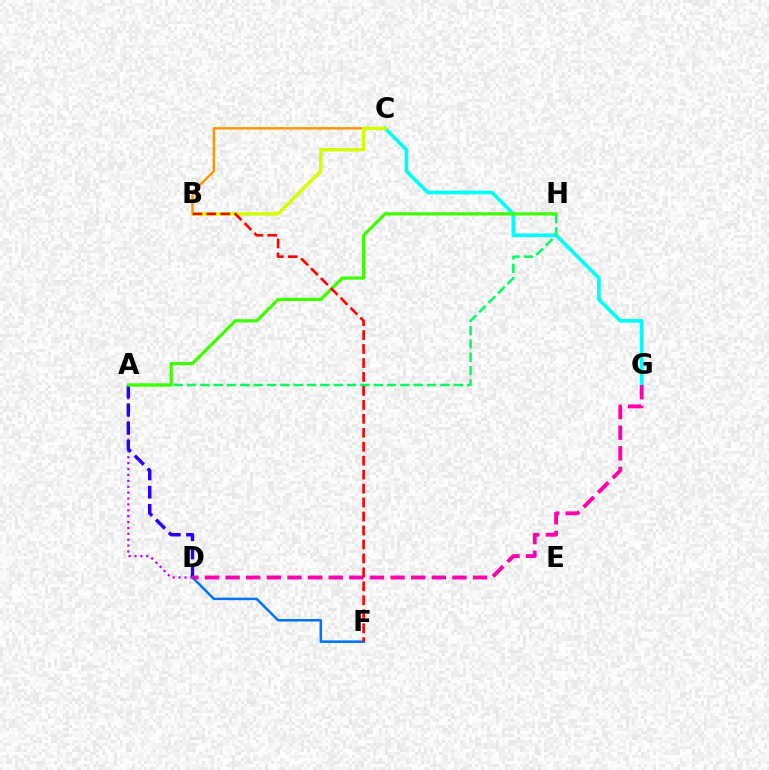{('A', 'D'): [{'color': '#b900ff', 'line_style': 'dotted', 'thickness': 1.6}, {'color': '#2500ff', 'line_style': 'dashed', 'thickness': 2.47}], ('B', 'C'): [{'color': '#ff9400', 'line_style': 'solid', 'thickness': 1.74}, {'color': '#d1ff00', 'line_style': 'solid', 'thickness': 2.48}], ('D', 'F'): [{'color': '#0074ff', 'line_style': 'solid', 'thickness': 1.83}], ('C', 'G'): [{'color': '#00fff6', 'line_style': 'solid', 'thickness': 2.66}], ('A', 'H'): [{'color': '#00ff5c', 'line_style': 'dashed', 'thickness': 1.81}, {'color': '#3dff00', 'line_style': 'solid', 'thickness': 2.32}], ('D', 'G'): [{'color': '#ff00ac', 'line_style': 'dashed', 'thickness': 2.8}], ('B', 'F'): [{'color': '#ff0000', 'line_style': 'dashed', 'thickness': 1.9}]}